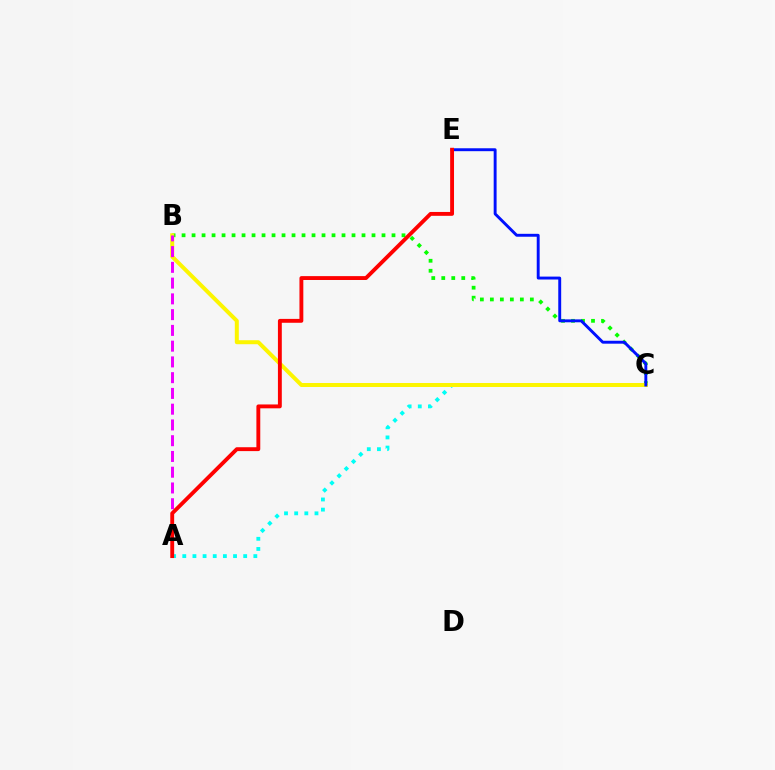{('B', 'C'): [{'color': '#08ff00', 'line_style': 'dotted', 'thickness': 2.72}, {'color': '#fcf500', 'line_style': 'solid', 'thickness': 2.87}], ('A', 'C'): [{'color': '#00fff6', 'line_style': 'dotted', 'thickness': 2.76}], ('A', 'B'): [{'color': '#ee00ff', 'line_style': 'dashed', 'thickness': 2.14}], ('C', 'E'): [{'color': '#0010ff', 'line_style': 'solid', 'thickness': 2.1}], ('A', 'E'): [{'color': '#ff0000', 'line_style': 'solid', 'thickness': 2.79}]}